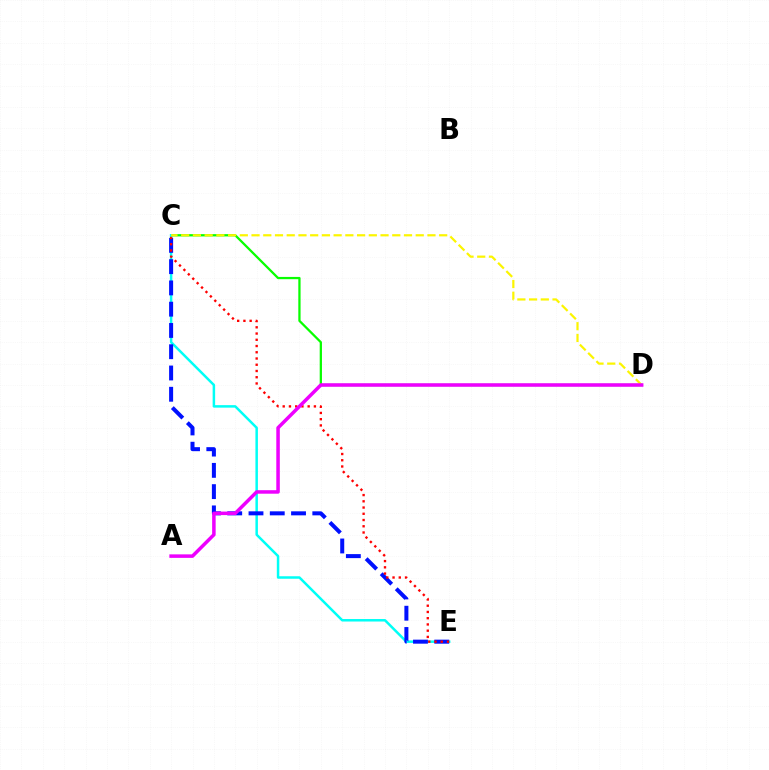{('C', 'D'): [{'color': '#08ff00', 'line_style': 'solid', 'thickness': 1.63}, {'color': '#fcf500', 'line_style': 'dashed', 'thickness': 1.59}], ('C', 'E'): [{'color': '#00fff6', 'line_style': 'solid', 'thickness': 1.8}, {'color': '#0010ff', 'line_style': 'dashed', 'thickness': 2.89}, {'color': '#ff0000', 'line_style': 'dotted', 'thickness': 1.7}], ('A', 'D'): [{'color': '#ee00ff', 'line_style': 'solid', 'thickness': 2.53}]}